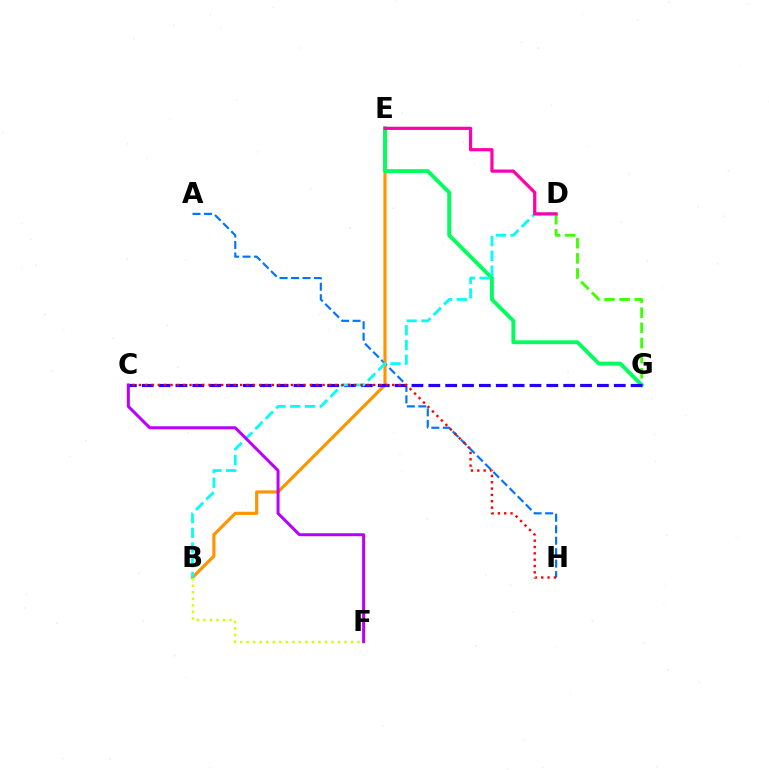{('A', 'H'): [{'color': '#0074ff', 'line_style': 'dashed', 'thickness': 1.56}], ('D', 'G'): [{'color': '#3dff00', 'line_style': 'dashed', 'thickness': 2.06}], ('B', 'E'): [{'color': '#ff9400', 'line_style': 'solid', 'thickness': 2.28}], ('E', 'G'): [{'color': '#00ff5c', 'line_style': 'solid', 'thickness': 2.78}], ('B', 'F'): [{'color': '#d1ff00', 'line_style': 'dotted', 'thickness': 1.77}], ('C', 'G'): [{'color': '#2500ff', 'line_style': 'dashed', 'thickness': 2.29}], ('B', 'D'): [{'color': '#00fff6', 'line_style': 'dashed', 'thickness': 2.0}], ('C', 'H'): [{'color': '#ff0000', 'line_style': 'dotted', 'thickness': 1.72}], ('D', 'E'): [{'color': '#ff00ac', 'line_style': 'solid', 'thickness': 2.31}], ('C', 'F'): [{'color': '#b900ff', 'line_style': 'solid', 'thickness': 2.16}]}